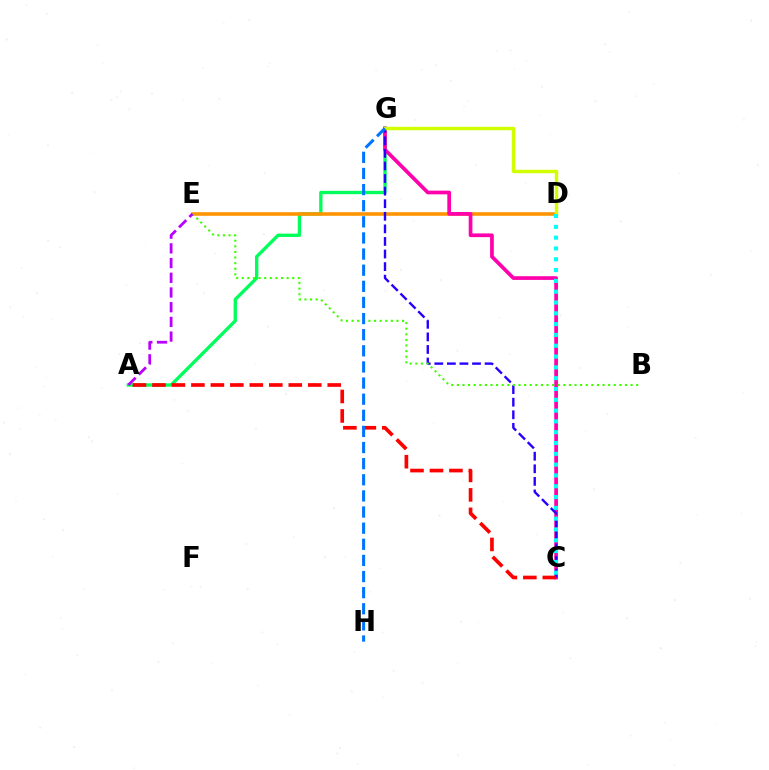{('A', 'G'): [{'color': '#00ff5c', 'line_style': 'solid', 'thickness': 2.41}], ('D', 'E'): [{'color': '#ff9400', 'line_style': 'solid', 'thickness': 2.58}], ('C', 'G'): [{'color': '#ff00ac', 'line_style': 'solid', 'thickness': 2.67}, {'color': '#2500ff', 'line_style': 'dashed', 'thickness': 1.71}], ('A', 'C'): [{'color': '#ff0000', 'line_style': 'dashed', 'thickness': 2.65}], ('D', 'G'): [{'color': '#d1ff00', 'line_style': 'solid', 'thickness': 2.49}], ('B', 'E'): [{'color': '#3dff00', 'line_style': 'dotted', 'thickness': 1.52}], ('G', 'H'): [{'color': '#0074ff', 'line_style': 'dashed', 'thickness': 2.19}], ('C', 'D'): [{'color': '#00fff6', 'line_style': 'dotted', 'thickness': 2.94}], ('A', 'E'): [{'color': '#b900ff', 'line_style': 'dashed', 'thickness': 2.0}]}